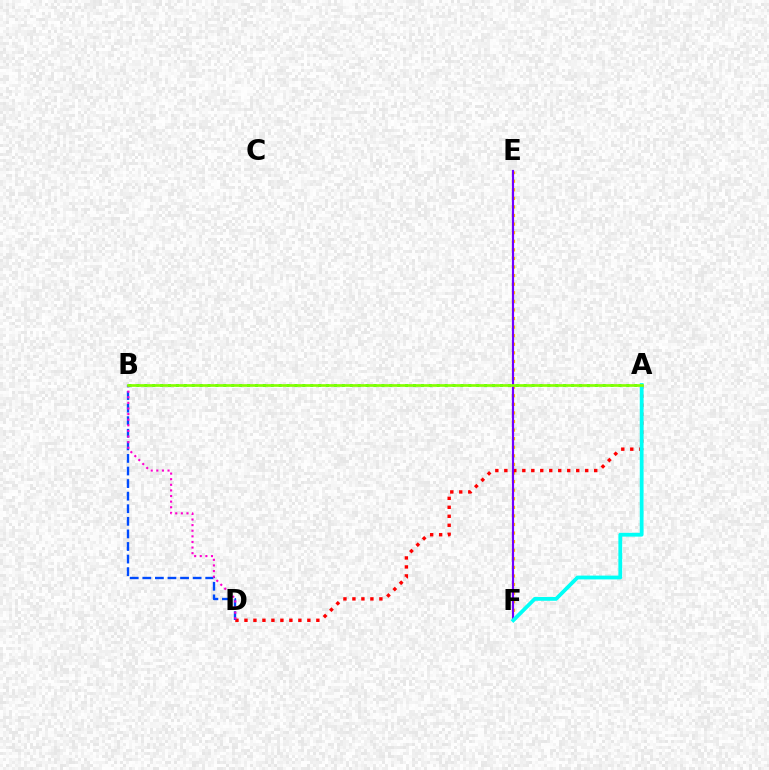{('E', 'F'): [{'color': '#ffbd00', 'line_style': 'dotted', 'thickness': 2.33}, {'color': '#7200ff', 'line_style': 'solid', 'thickness': 1.56}], ('A', 'D'): [{'color': '#ff0000', 'line_style': 'dotted', 'thickness': 2.44}], ('A', 'B'): [{'color': '#00ff39', 'line_style': 'dotted', 'thickness': 2.15}, {'color': '#84ff00', 'line_style': 'solid', 'thickness': 1.93}], ('B', 'D'): [{'color': '#004bff', 'line_style': 'dashed', 'thickness': 1.71}, {'color': '#ff00cf', 'line_style': 'dotted', 'thickness': 1.52}], ('A', 'F'): [{'color': '#00fff6', 'line_style': 'solid', 'thickness': 2.73}]}